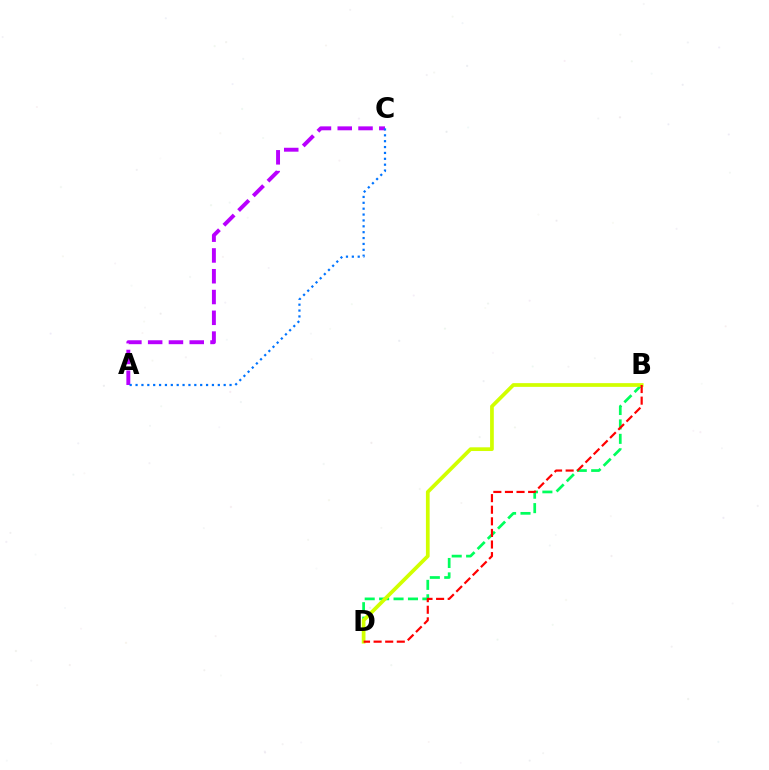{('A', 'C'): [{'color': '#b900ff', 'line_style': 'dashed', 'thickness': 2.82}, {'color': '#0074ff', 'line_style': 'dotted', 'thickness': 1.6}], ('B', 'D'): [{'color': '#00ff5c', 'line_style': 'dashed', 'thickness': 1.96}, {'color': '#d1ff00', 'line_style': 'solid', 'thickness': 2.68}, {'color': '#ff0000', 'line_style': 'dashed', 'thickness': 1.58}]}